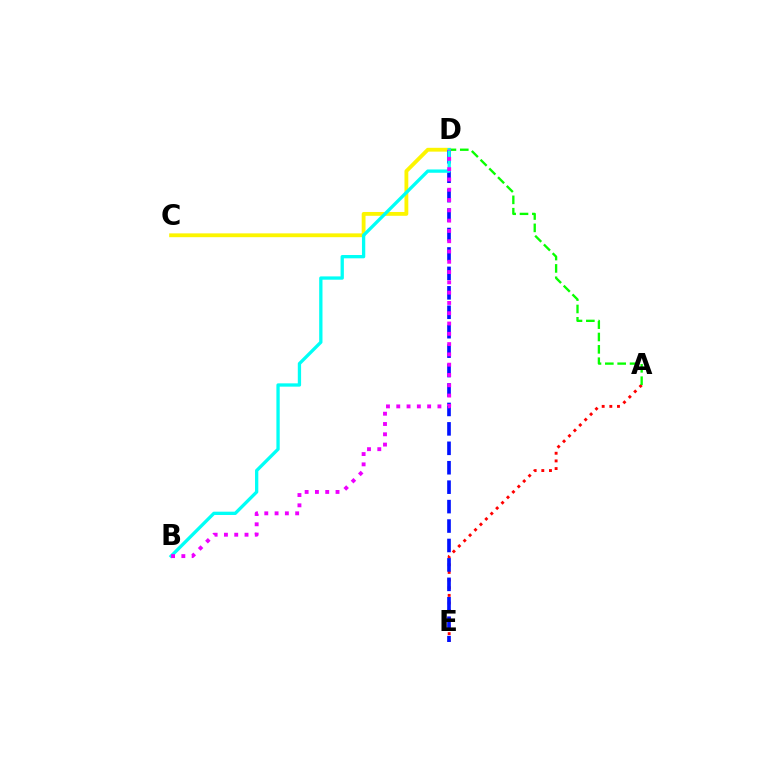{('C', 'D'): [{'color': '#fcf500', 'line_style': 'solid', 'thickness': 2.75}], ('A', 'E'): [{'color': '#ff0000', 'line_style': 'dotted', 'thickness': 2.08}], ('D', 'E'): [{'color': '#0010ff', 'line_style': 'dashed', 'thickness': 2.64}], ('A', 'D'): [{'color': '#08ff00', 'line_style': 'dashed', 'thickness': 1.68}], ('B', 'D'): [{'color': '#00fff6', 'line_style': 'solid', 'thickness': 2.38}, {'color': '#ee00ff', 'line_style': 'dotted', 'thickness': 2.8}]}